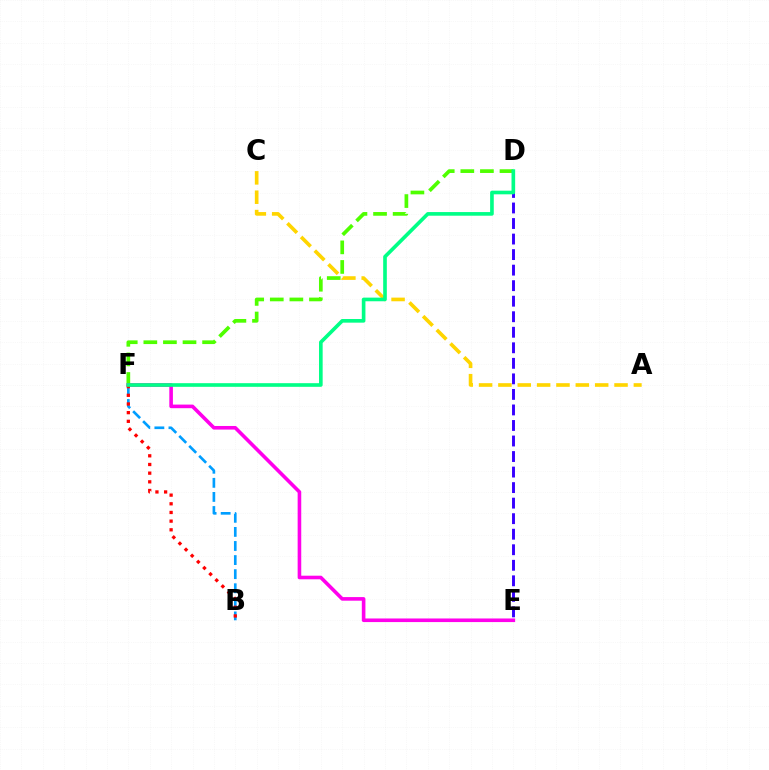{('D', 'F'): [{'color': '#4fff00', 'line_style': 'dashed', 'thickness': 2.66}, {'color': '#00ff86', 'line_style': 'solid', 'thickness': 2.62}], ('B', 'F'): [{'color': '#009eff', 'line_style': 'dashed', 'thickness': 1.91}, {'color': '#ff0000', 'line_style': 'dotted', 'thickness': 2.36}], ('A', 'C'): [{'color': '#ffd500', 'line_style': 'dashed', 'thickness': 2.63}], ('E', 'F'): [{'color': '#ff00ed', 'line_style': 'solid', 'thickness': 2.59}], ('D', 'E'): [{'color': '#3700ff', 'line_style': 'dashed', 'thickness': 2.11}]}